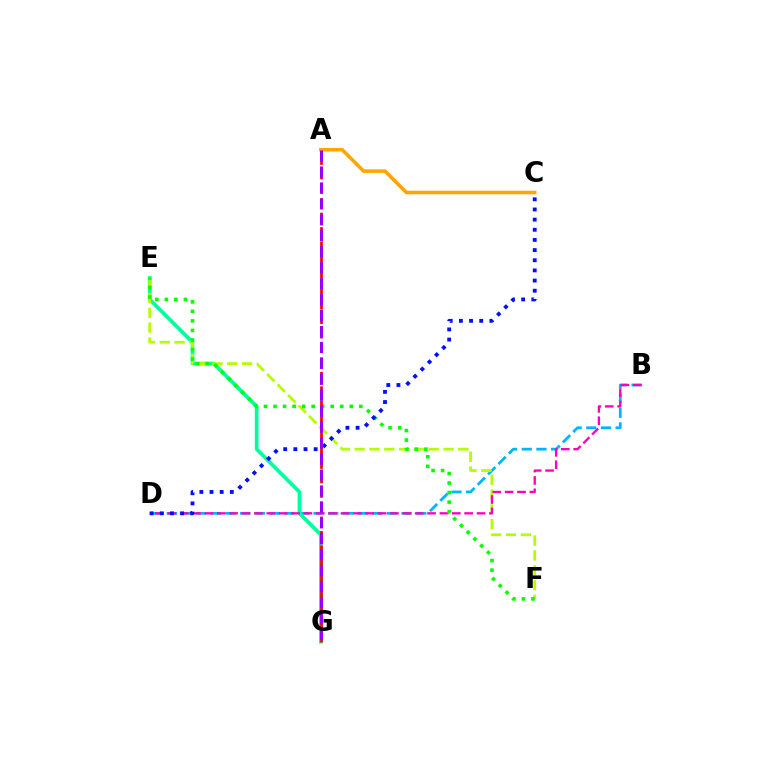{('A', 'C'): [{'color': '#ffa500', 'line_style': 'solid', 'thickness': 2.54}], ('B', 'D'): [{'color': '#00b5ff', 'line_style': 'dashed', 'thickness': 1.99}, {'color': '#ff00bd', 'line_style': 'dashed', 'thickness': 1.68}], ('E', 'G'): [{'color': '#00ff9d', 'line_style': 'solid', 'thickness': 2.66}], ('E', 'F'): [{'color': '#b3ff00', 'line_style': 'dashed', 'thickness': 2.01}, {'color': '#08ff00', 'line_style': 'dotted', 'thickness': 2.59}], ('A', 'G'): [{'color': '#ff0000', 'line_style': 'dashed', 'thickness': 1.97}, {'color': '#9b00ff', 'line_style': 'dashed', 'thickness': 2.17}], ('C', 'D'): [{'color': '#0010ff', 'line_style': 'dotted', 'thickness': 2.76}]}